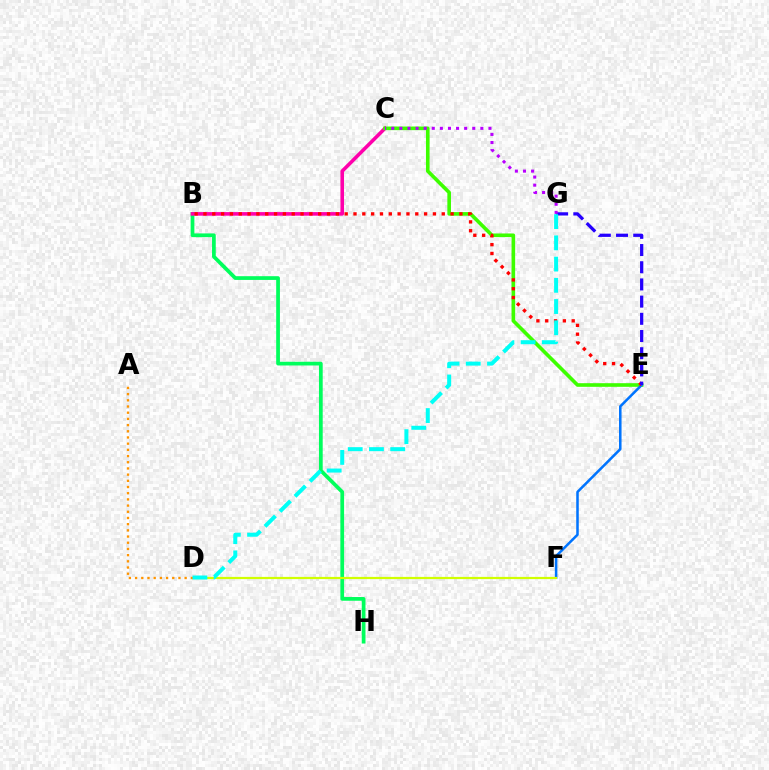{('B', 'H'): [{'color': '#00ff5c', 'line_style': 'solid', 'thickness': 2.69}], ('B', 'C'): [{'color': '#ff00ac', 'line_style': 'solid', 'thickness': 2.58}], ('C', 'E'): [{'color': '#3dff00', 'line_style': 'solid', 'thickness': 2.61}], ('E', 'F'): [{'color': '#0074ff', 'line_style': 'solid', 'thickness': 1.82}], ('B', 'E'): [{'color': '#ff0000', 'line_style': 'dotted', 'thickness': 2.4}], ('D', 'F'): [{'color': '#d1ff00', 'line_style': 'solid', 'thickness': 1.59}], ('E', 'G'): [{'color': '#2500ff', 'line_style': 'dashed', 'thickness': 2.34}], ('A', 'D'): [{'color': '#ff9400', 'line_style': 'dotted', 'thickness': 1.68}], ('C', 'G'): [{'color': '#b900ff', 'line_style': 'dotted', 'thickness': 2.2}], ('D', 'G'): [{'color': '#00fff6', 'line_style': 'dashed', 'thickness': 2.88}]}